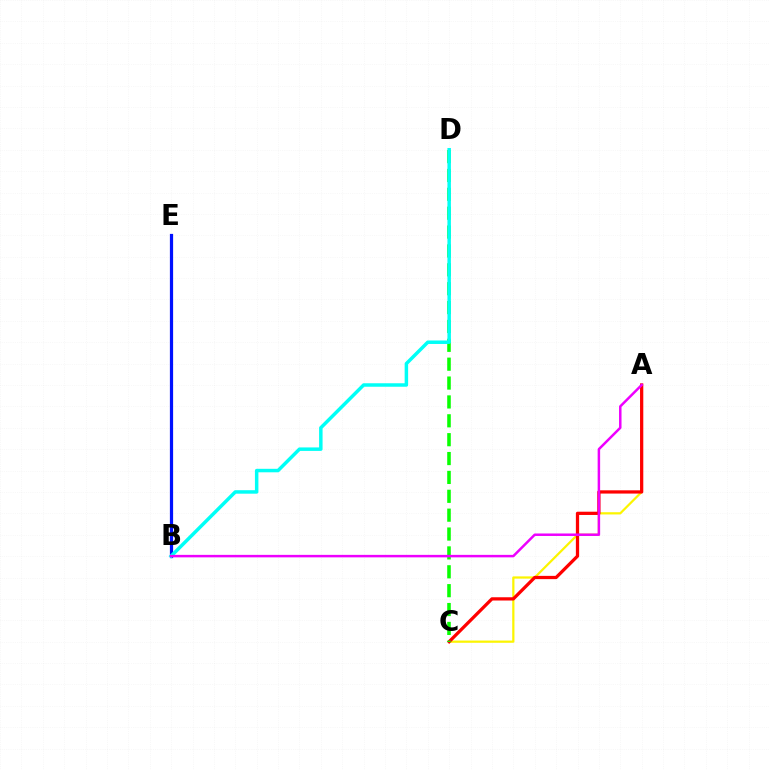{('A', 'C'): [{'color': '#fcf500', 'line_style': 'solid', 'thickness': 1.6}, {'color': '#ff0000', 'line_style': 'solid', 'thickness': 2.34}], ('B', 'E'): [{'color': '#0010ff', 'line_style': 'solid', 'thickness': 2.32}], ('C', 'D'): [{'color': '#08ff00', 'line_style': 'dashed', 'thickness': 2.56}], ('B', 'D'): [{'color': '#00fff6', 'line_style': 'solid', 'thickness': 2.51}], ('A', 'B'): [{'color': '#ee00ff', 'line_style': 'solid', 'thickness': 1.79}]}